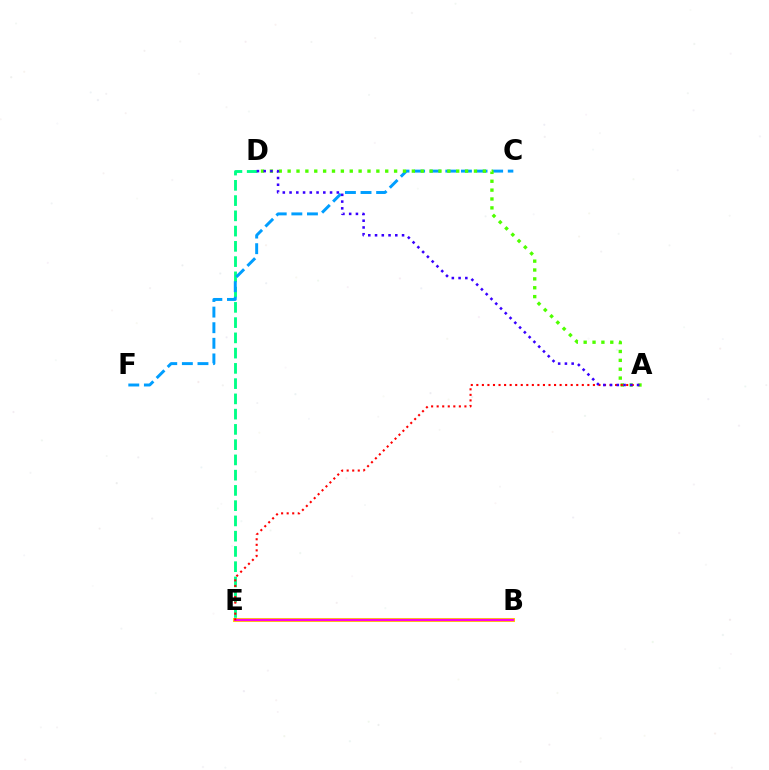{('B', 'E'): [{'color': '#ffd500', 'line_style': 'solid', 'thickness': 2.9}, {'color': '#ff00ed', 'line_style': 'solid', 'thickness': 1.66}], ('D', 'E'): [{'color': '#00ff86', 'line_style': 'dashed', 'thickness': 2.07}], ('C', 'F'): [{'color': '#009eff', 'line_style': 'dashed', 'thickness': 2.12}], ('A', 'D'): [{'color': '#4fff00', 'line_style': 'dotted', 'thickness': 2.41}, {'color': '#3700ff', 'line_style': 'dotted', 'thickness': 1.83}], ('A', 'E'): [{'color': '#ff0000', 'line_style': 'dotted', 'thickness': 1.51}]}